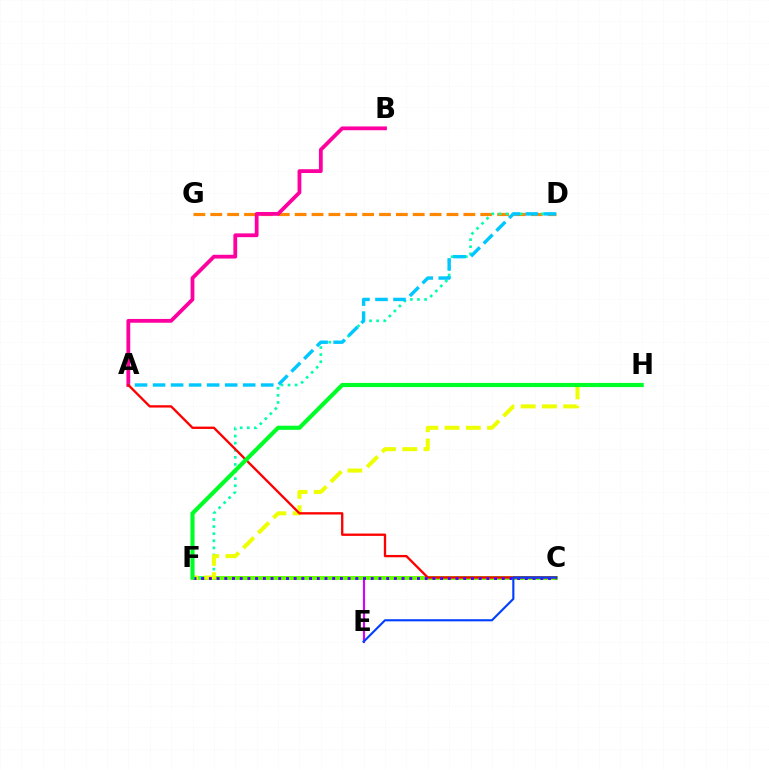{('D', 'G'): [{'color': '#ff8800', 'line_style': 'dashed', 'thickness': 2.29}], ('E', 'F'): [{'color': '#d600ff', 'line_style': 'solid', 'thickness': 1.54}], ('A', 'B'): [{'color': '#ff00a0', 'line_style': 'solid', 'thickness': 2.73}], ('C', 'F'): [{'color': '#66ff00', 'line_style': 'solid', 'thickness': 2.82}, {'color': '#4f00ff', 'line_style': 'dotted', 'thickness': 2.09}], ('D', 'F'): [{'color': '#00ffaf', 'line_style': 'dotted', 'thickness': 1.93}], ('F', 'H'): [{'color': '#eeff00', 'line_style': 'dashed', 'thickness': 2.89}, {'color': '#00ff27', 'line_style': 'solid', 'thickness': 2.98}], ('A', 'D'): [{'color': '#00c7ff', 'line_style': 'dashed', 'thickness': 2.45}], ('A', 'C'): [{'color': '#ff0000', 'line_style': 'solid', 'thickness': 1.68}], ('C', 'E'): [{'color': '#003fff', 'line_style': 'solid', 'thickness': 1.53}]}